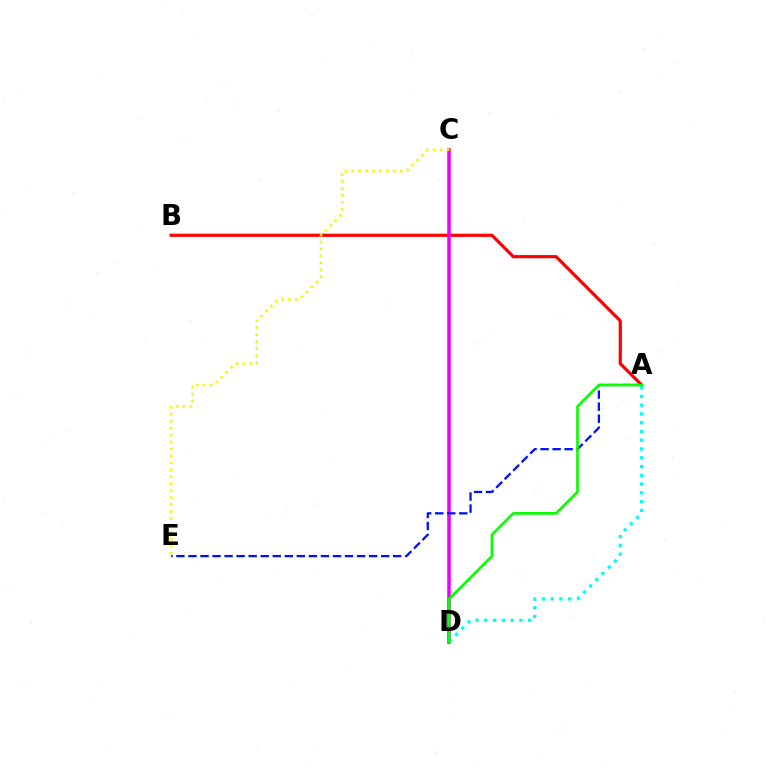{('A', 'B'): [{'color': '#ff0000', 'line_style': 'solid', 'thickness': 2.3}], ('C', 'D'): [{'color': '#ee00ff', 'line_style': 'solid', 'thickness': 2.56}], ('A', 'E'): [{'color': '#0010ff', 'line_style': 'dashed', 'thickness': 1.64}], ('C', 'E'): [{'color': '#fcf500', 'line_style': 'dotted', 'thickness': 1.88}], ('A', 'D'): [{'color': '#00fff6', 'line_style': 'dotted', 'thickness': 2.38}, {'color': '#08ff00', 'line_style': 'solid', 'thickness': 1.93}]}